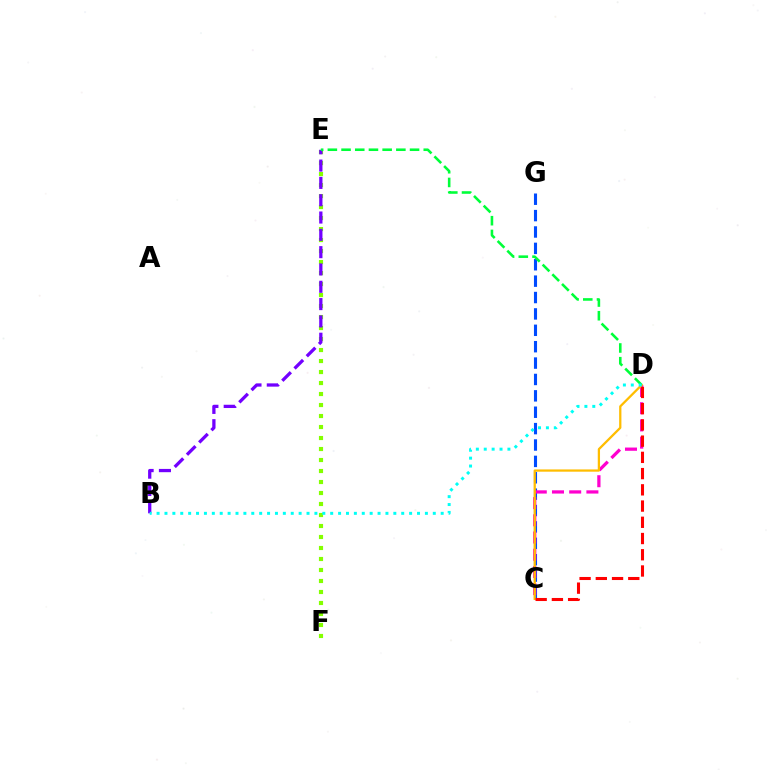{('C', 'G'): [{'color': '#004bff', 'line_style': 'dashed', 'thickness': 2.23}], ('E', 'F'): [{'color': '#84ff00', 'line_style': 'dotted', 'thickness': 2.99}], ('B', 'E'): [{'color': '#7200ff', 'line_style': 'dashed', 'thickness': 2.35}], ('C', 'D'): [{'color': '#ff00cf', 'line_style': 'dashed', 'thickness': 2.34}, {'color': '#ffbd00', 'line_style': 'solid', 'thickness': 1.63}, {'color': '#ff0000', 'line_style': 'dashed', 'thickness': 2.2}], ('D', 'E'): [{'color': '#00ff39', 'line_style': 'dashed', 'thickness': 1.86}], ('B', 'D'): [{'color': '#00fff6', 'line_style': 'dotted', 'thickness': 2.14}]}